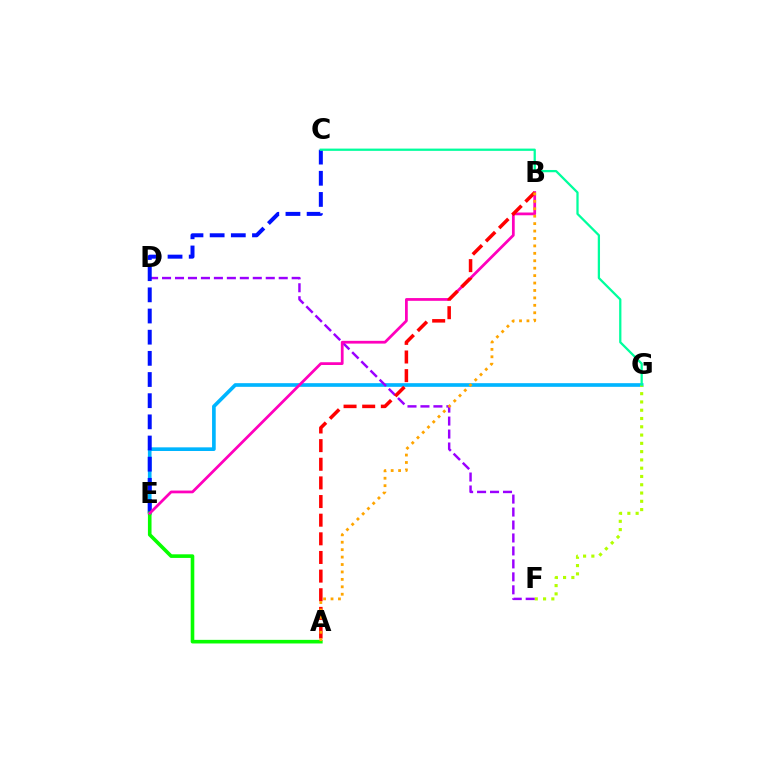{('E', 'G'): [{'color': '#00b5ff', 'line_style': 'solid', 'thickness': 2.63}], ('F', 'G'): [{'color': '#b3ff00', 'line_style': 'dotted', 'thickness': 2.25}], ('D', 'F'): [{'color': '#9b00ff', 'line_style': 'dashed', 'thickness': 1.76}], ('C', 'E'): [{'color': '#0010ff', 'line_style': 'dashed', 'thickness': 2.88}], ('C', 'G'): [{'color': '#00ff9d', 'line_style': 'solid', 'thickness': 1.63}], ('A', 'E'): [{'color': '#08ff00', 'line_style': 'solid', 'thickness': 2.6}], ('B', 'E'): [{'color': '#ff00bd', 'line_style': 'solid', 'thickness': 1.98}], ('A', 'B'): [{'color': '#ff0000', 'line_style': 'dashed', 'thickness': 2.53}, {'color': '#ffa500', 'line_style': 'dotted', 'thickness': 2.02}]}